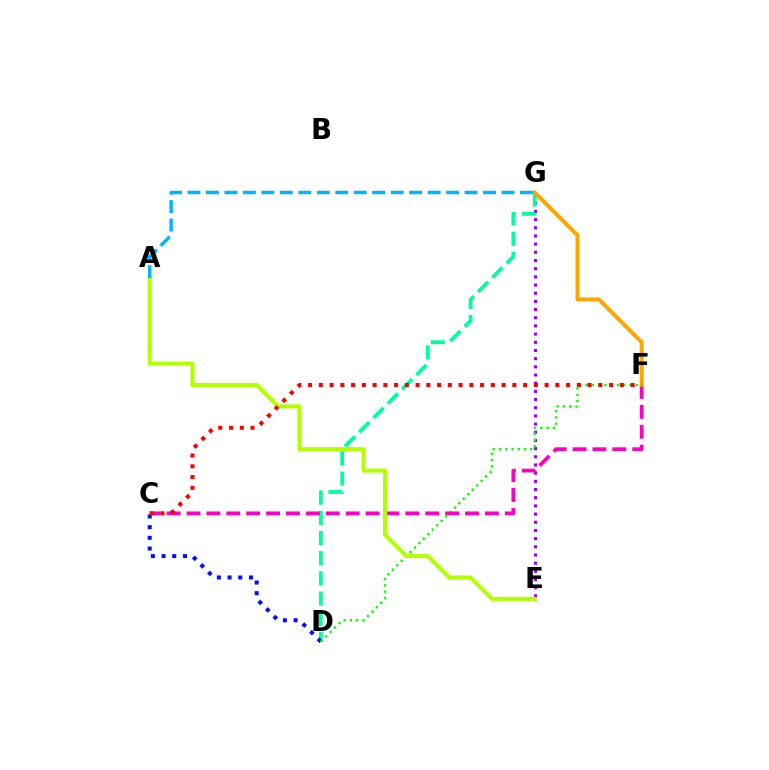{('E', 'G'): [{'color': '#9b00ff', 'line_style': 'dotted', 'thickness': 2.22}], ('D', 'G'): [{'color': '#00ff9d', 'line_style': 'dashed', 'thickness': 2.74}], ('C', 'D'): [{'color': '#0010ff', 'line_style': 'dotted', 'thickness': 2.91}], ('D', 'F'): [{'color': '#08ff00', 'line_style': 'dotted', 'thickness': 1.71}], ('C', 'F'): [{'color': '#ff00bd', 'line_style': 'dashed', 'thickness': 2.7}, {'color': '#ff0000', 'line_style': 'dotted', 'thickness': 2.92}], ('F', 'G'): [{'color': '#ffa500', 'line_style': 'solid', 'thickness': 2.88}], ('A', 'E'): [{'color': '#b3ff00', 'line_style': 'solid', 'thickness': 2.94}], ('A', 'G'): [{'color': '#00b5ff', 'line_style': 'dashed', 'thickness': 2.51}]}